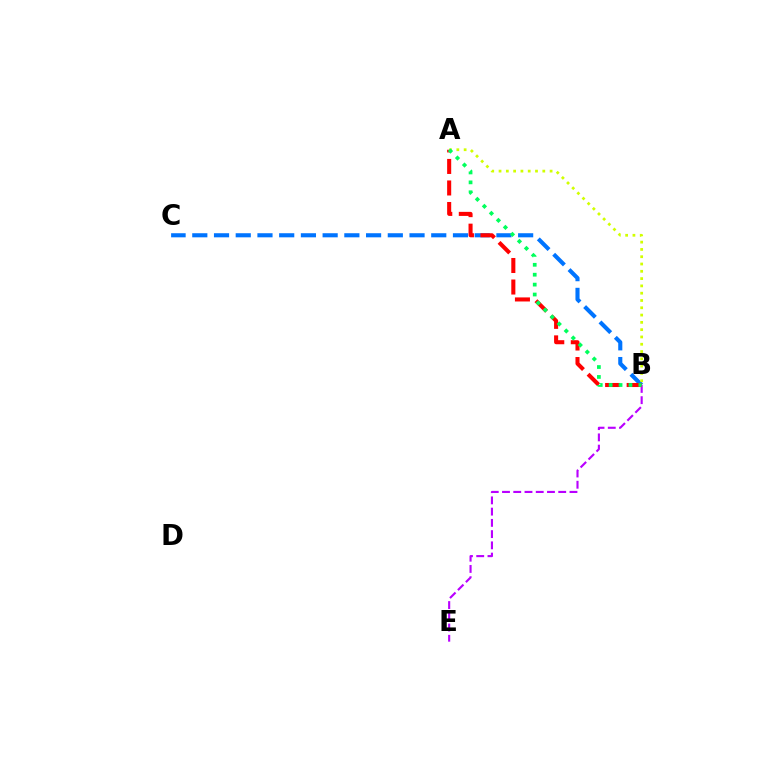{('B', 'C'): [{'color': '#0074ff', 'line_style': 'dashed', 'thickness': 2.95}], ('B', 'E'): [{'color': '#b900ff', 'line_style': 'dashed', 'thickness': 1.53}], ('A', 'B'): [{'color': '#ff0000', 'line_style': 'dashed', 'thickness': 2.92}, {'color': '#d1ff00', 'line_style': 'dotted', 'thickness': 1.98}, {'color': '#00ff5c', 'line_style': 'dotted', 'thickness': 2.69}]}